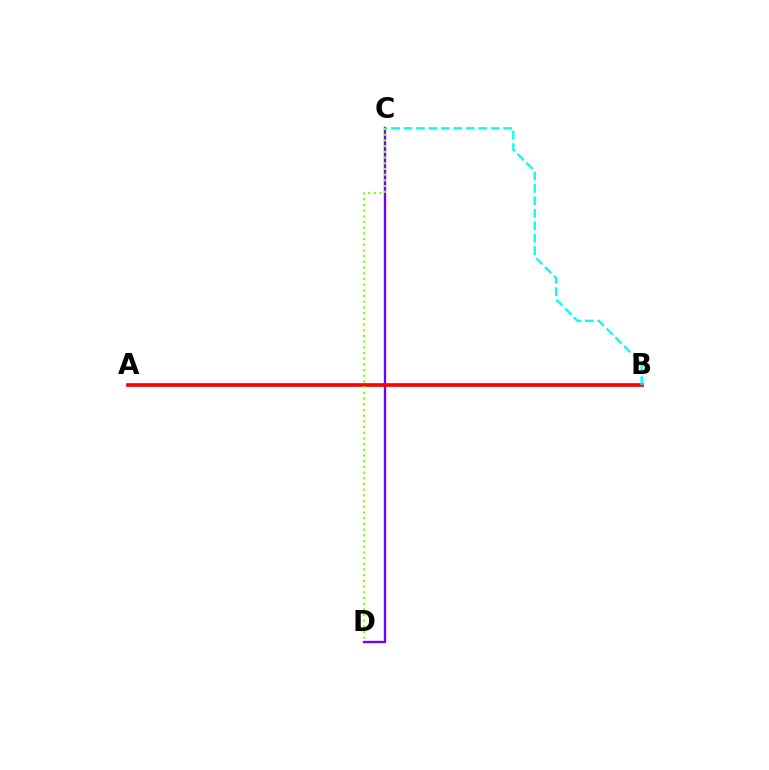{('C', 'D'): [{'color': '#7200ff', 'line_style': 'solid', 'thickness': 1.71}, {'color': '#84ff00', 'line_style': 'dotted', 'thickness': 1.55}], ('A', 'B'): [{'color': '#ff0000', 'line_style': 'solid', 'thickness': 2.64}], ('B', 'C'): [{'color': '#00fff6', 'line_style': 'dashed', 'thickness': 1.69}]}